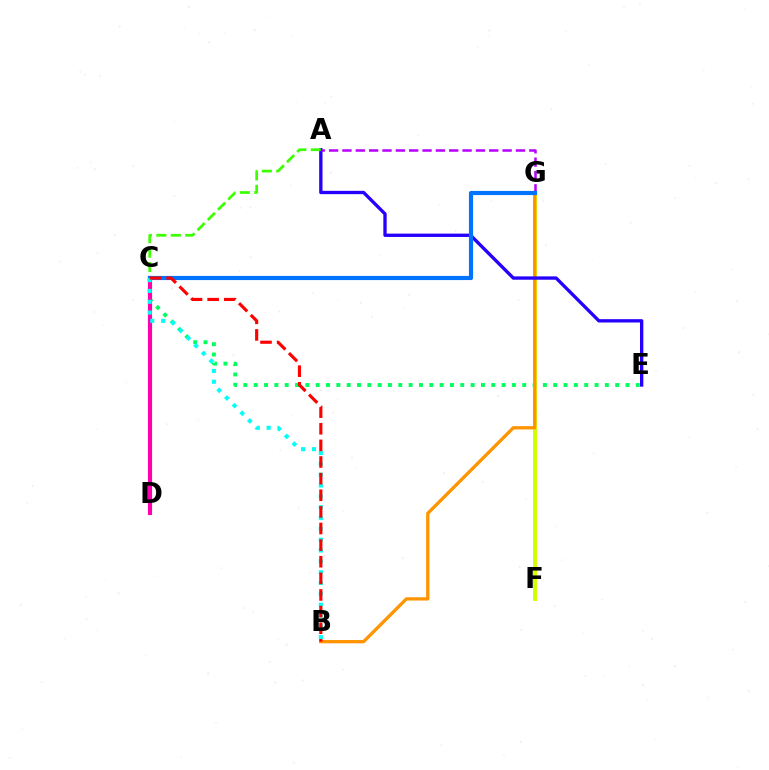{('C', 'E'): [{'color': '#00ff5c', 'line_style': 'dotted', 'thickness': 2.81}], ('F', 'G'): [{'color': '#d1ff00', 'line_style': 'solid', 'thickness': 2.81}], ('B', 'G'): [{'color': '#ff9400', 'line_style': 'solid', 'thickness': 2.37}], ('A', 'E'): [{'color': '#2500ff', 'line_style': 'solid', 'thickness': 2.4}], ('A', 'D'): [{'color': '#3dff00', 'line_style': 'dashed', 'thickness': 1.96}], ('A', 'G'): [{'color': '#b900ff', 'line_style': 'dashed', 'thickness': 1.81}], ('C', 'D'): [{'color': '#ff00ac', 'line_style': 'solid', 'thickness': 2.98}], ('C', 'G'): [{'color': '#0074ff', 'line_style': 'solid', 'thickness': 2.99}], ('B', 'C'): [{'color': '#00fff6', 'line_style': 'dotted', 'thickness': 2.94}, {'color': '#ff0000', 'line_style': 'dashed', 'thickness': 2.26}]}